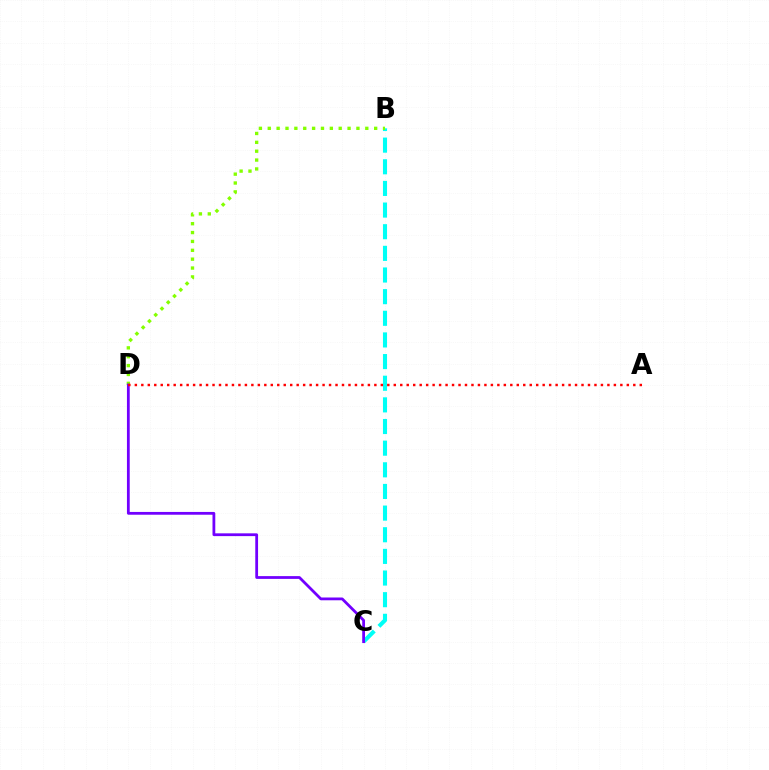{('B', 'C'): [{'color': '#00fff6', 'line_style': 'dashed', 'thickness': 2.94}], ('B', 'D'): [{'color': '#84ff00', 'line_style': 'dotted', 'thickness': 2.41}], ('C', 'D'): [{'color': '#7200ff', 'line_style': 'solid', 'thickness': 2.0}], ('A', 'D'): [{'color': '#ff0000', 'line_style': 'dotted', 'thickness': 1.76}]}